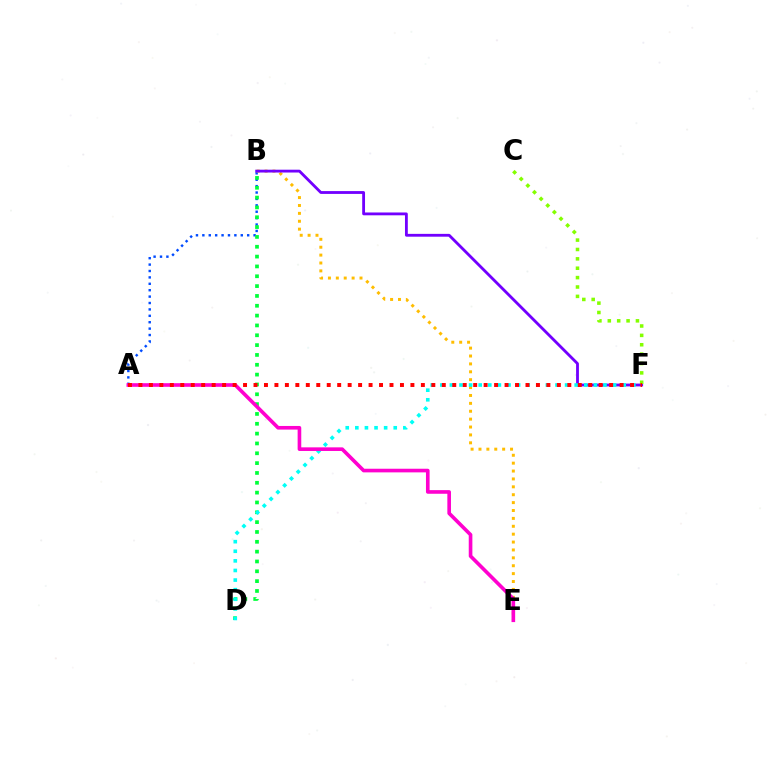{('A', 'B'): [{'color': '#004bff', 'line_style': 'dotted', 'thickness': 1.74}], ('B', 'E'): [{'color': '#ffbd00', 'line_style': 'dotted', 'thickness': 2.14}], ('B', 'D'): [{'color': '#00ff39', 'line_style': 'dotted', 'thickness': 2.67}], ('B', 'F'): [{'color': '#7200ff', 'line_style': 'solid', 'thickness': 2.03}], ('D', 'F'): [{'color': '#00fff6', 'line_style': 'dotted', 'thickness': 2.61}], ('A', 'E'): [{'color': '#ff00cf', 'line_style': 'solid', 'thickness': 2.61}], ('C', 'F'): [{'color': '#84ff00', 'line_style': 'dotted', 'thickness': 2.55}], ('A', 'F'): [{'color': '#ff0000', 'line_style': 'dotted', 'thickness': 2.84}]}